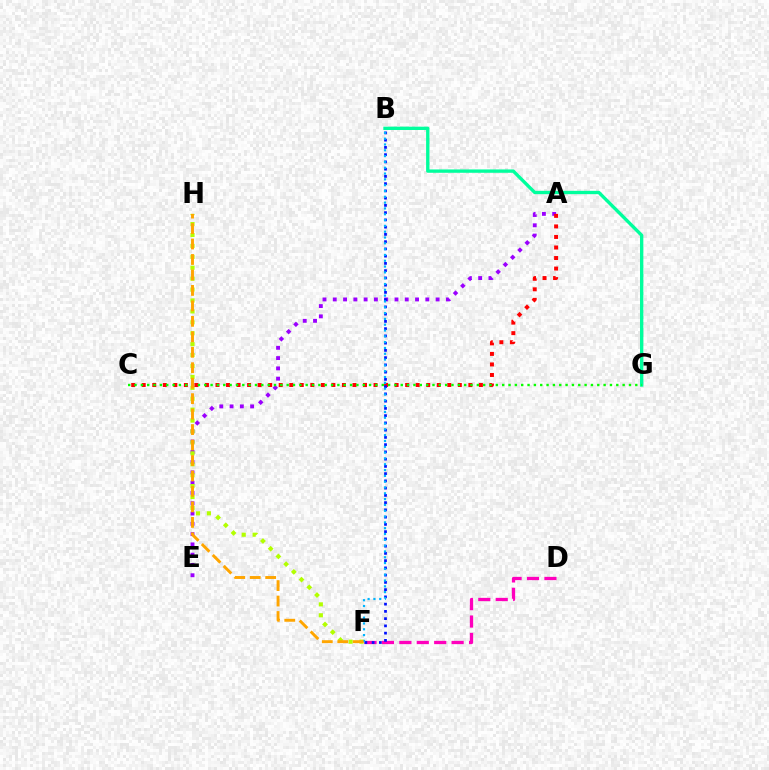{('A', 'E'): [{'color': '#9b00ff', 'line_style': 'dotted', 'thickness': 2.79}], ('B', 'G'): [{'color': '#00ff9d', 'line_style': 'solid', 'thickness': 2.41}], ('F', 'H'): [{'color': '#b3ff00', 'line_style': 'dotted', 'thickness': 2.97}, {'color': '#ffa500', 'line_style': 'dashed', 'thickness': 2.1}], ('A', 'C'): [{'color': '#ff0000', 'line_style': 'dotted', 'thickness': 2.86}], ('C', 'G'): [{'color': '#08ff00', 'line_style': 'dotted', 'thickness': 1.72}], ('D', 'F'): [{'color': '#ff00bd', 'line_style': 'dashed', 'thickness': 2.37}], ('B', 'F'): [{'color': '#0010ff', 'line_style': 'dotted', 'thickness': 1.97}, {'color': '#00b5ff', 'line_style': 'dotted', 'thickness': 1.58}]}